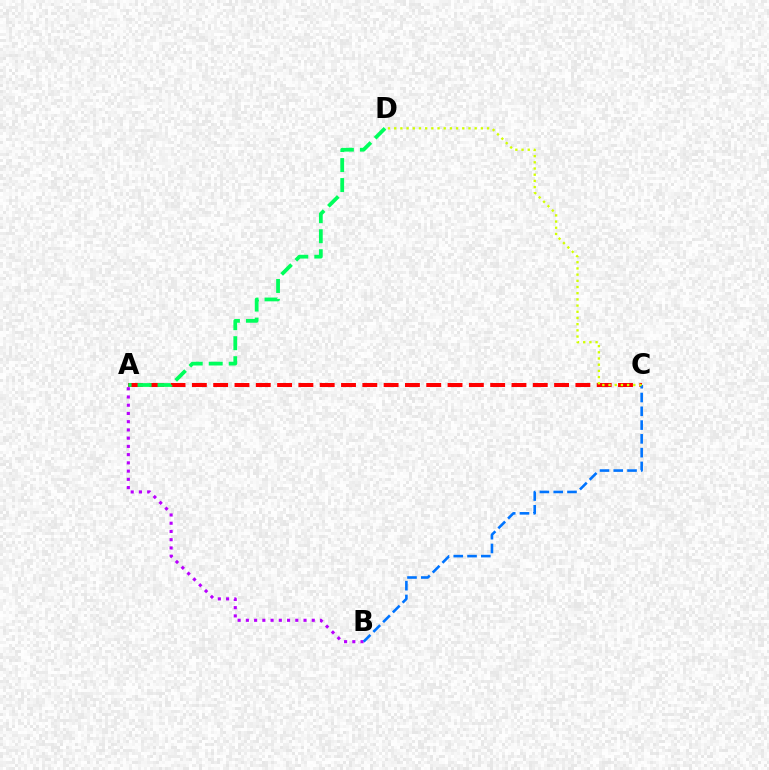{('A', 'B'): [{'color': '#b900ff', 'line_style': 'dotted', 'thickness': 2.24}], ('A', 'C'): [{'color': '#ff0000', 'line_style': 'dashed', 'thickness': 2.89}], ('B', 'C'): [{'color': '#0074ff', 'line_style': 'dashed', 'thickness': 1.87}], ('C', 'D'): [{'color': '#d1ff00', 'line_style': 'dotted', 'thickness': 1.68}], ('A', 'D'): [{'color': '#00ff5c', 'line_style': 'dashed', 'thickness': 2.72}]}